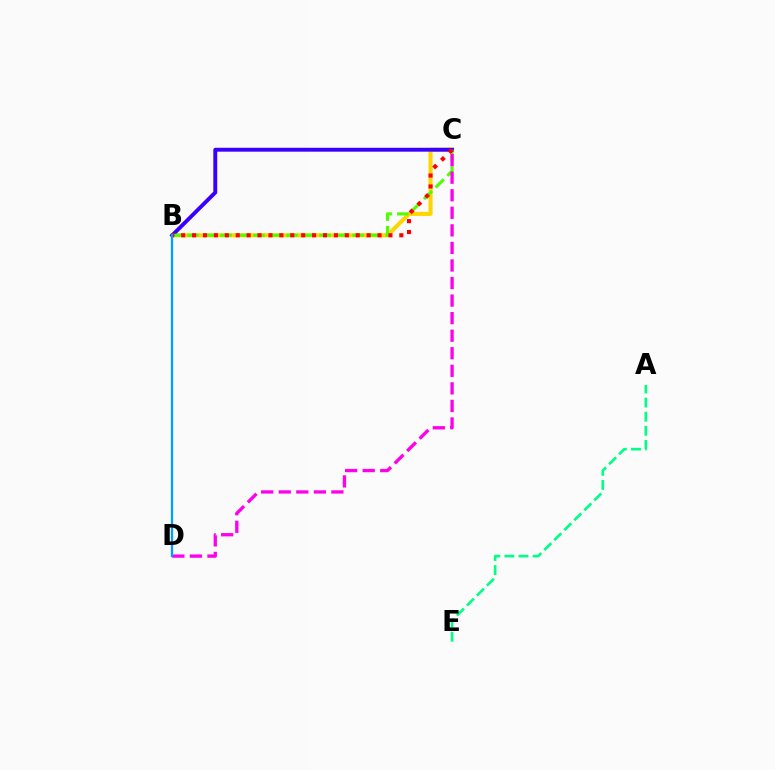{('B', 'C'): [{'color': '#ffd500', 'line_style': 'solid', 'thickness': 2.92}, {'color': '#3700ff', 'line_style': 'solid', 'thickness': 2.8}, {'color': '#4fff00', 'line_style': 'dashed', 'thickness': 2.24}, {'color': '#ff0000', 'line_style': 'dotted', 'thickness': 2.96}], ('A', 'E'): [{'color': '#00ff86', 'line_style': 'dashed', 'thickness': 1.92}], ('C', 'D'): [{'color': '#ff00ed', 'line_style': 'dashed', 'thickness': 2.38}], ('B', 'D'): [{'color': '#009eff', 'line_style': 'solid', 'thickness': 1.65}]}